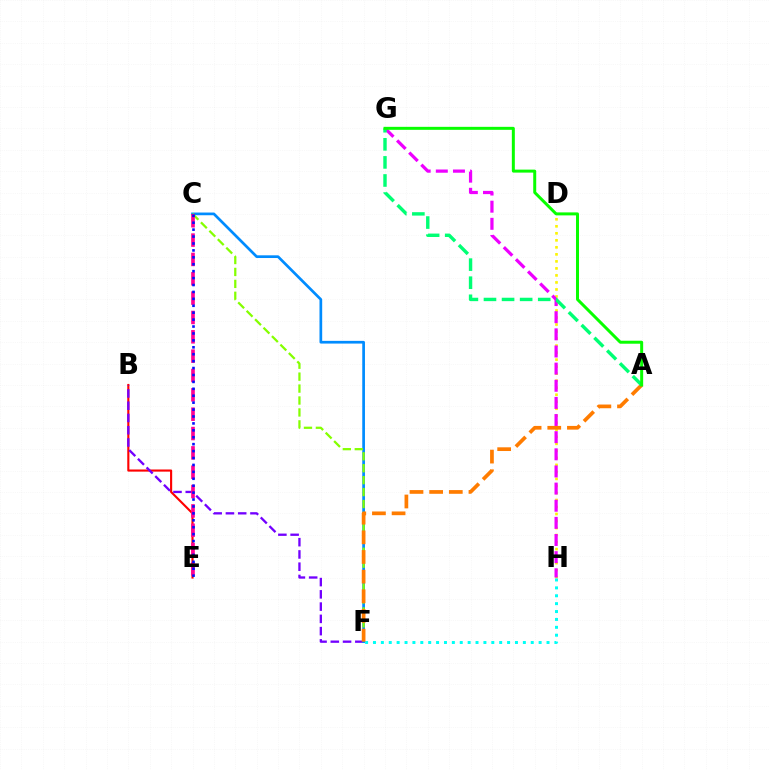{('B', 'E'): [{'color': '#ff0000', 'line_style': 'solid', 'thickness': 1.54}], ('B', 'F'): [{'color': '#7200ff', 'line_style': 'dashed', 'thickness': 1.67}], ('D', 'H'): [{'color': '#fcf500', 'line_style': 'dotted', 'thickness': 1.91}], ('C', 'F'): [{'color': '#008cff', 'line_style': 'solid', 'thickness': 1.95}, {'color': '#84ff00', 'line_style': 'dashed', 'thickness': 1.62}], ('F', 'H'): [{'color': '#00fff6', 'line_style': 'dotted', 'thickness': 2.14}], ('G', 'H'): [{'color': '#ee00ff', 'line_style': 'dashed', 'thickness': 2.33}], ('A', 'F'): [{'color': '#ff7c00', 'line_style': 'dashed', 'thickness': 2.67}], ('A', 'G'): [{'color': '#00ff74', 'line_style': 'dashed', 'thickness': 2.46}, {'color': '#08ff00', 'line_style': 'solid', 'thickness': 2.15}], ('C', 'E'): [{'color': '#ff0094', 'line_style': 'dashed', 'thickness': 2.63}, {'color': '#0010ff', 'line_style': 'dotted', 'thickness': 1.88}]}